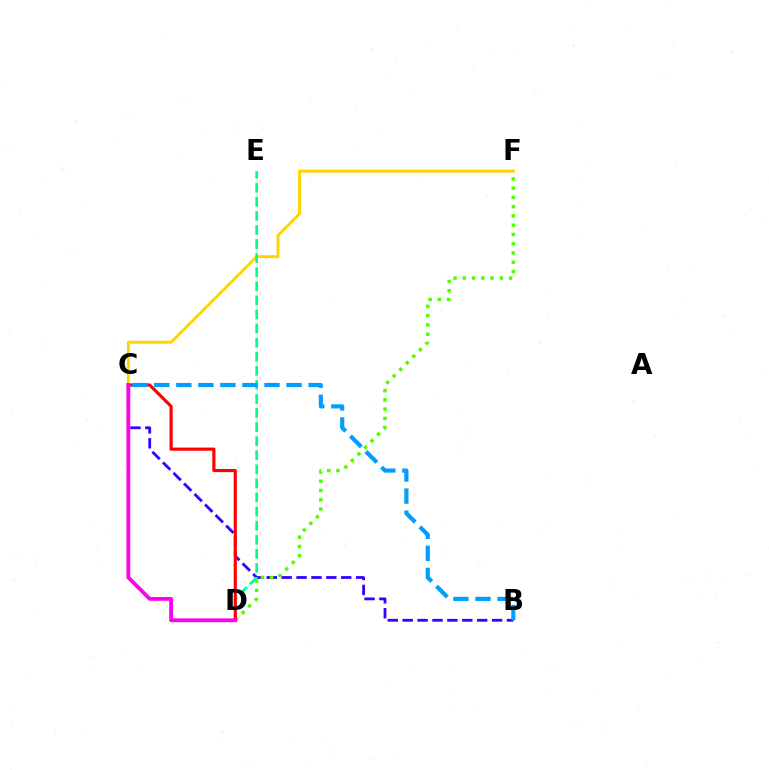{('B', 'C'): [{'color': '#3700ff', 'line_style': 'dashed', 'thickness': 2.02}, {'color': '#009eff', 'line_style': 'dashed', 'thickness': 2.99}], ('C', 'F'): [{'color': '#ffd500', 'line_style': 'solid', 'thickness': 2.12}], ('D', 'F'): [{'color': '#4fff00', 'line_style': 'dotted', 'thickness': 2.52}], ('D', 'E'): [{'color': '#00ff86', 'line_style': 'dashed', 'thickness': 1.91}], ('C', 'D'): [{'color': '#ff0000', 'line_style': 'solid', 'thickness': 2.27}, {'color': '#ff00ed', 'line_style': 'solid', 'thickness': 2.74}]}